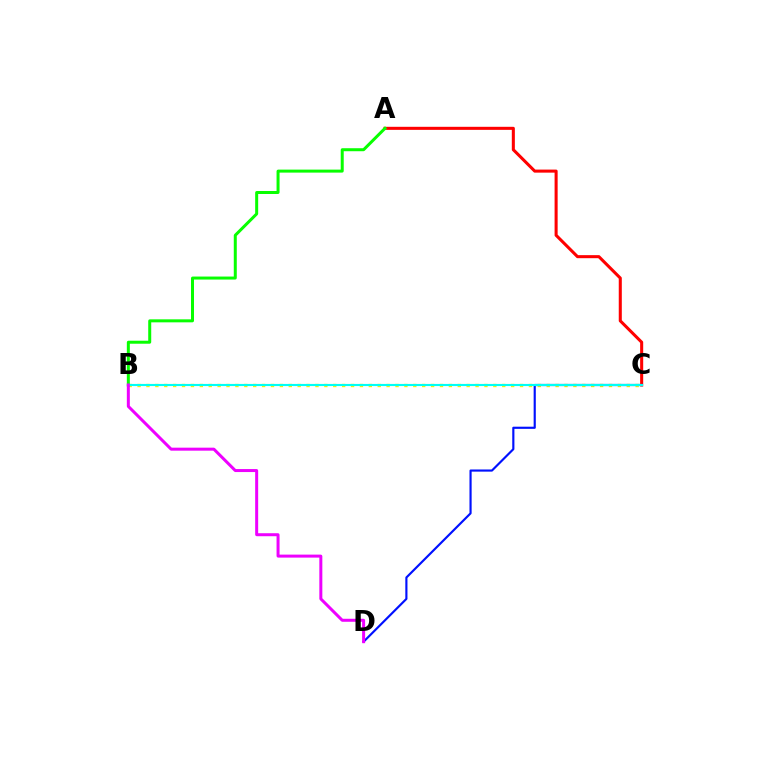{('A', 'C'): [{'color': '#ff0000', 'line_style': 'solid', 'thickness': 2.2}], ('B', 'C'): [{'color': '#fcf500', 'line_style': 'dotted', 'thickness': 2.42}, {'color': '#00fff6', 'line_style': 'solid', 'thickness': 1.54}], ('C', 'D'): [{'color': '#0010ff', 'line_style': 'solid', 'thickness': 1.55}], ('A', 'B'): [{'color': '#08ff00', 'line_style': 'solid', 'thickness': 2.16}], ('B', 'D'): [{'color': '#ee00ff', 'line_style': 'solid', 'thickness': 2.16}]}